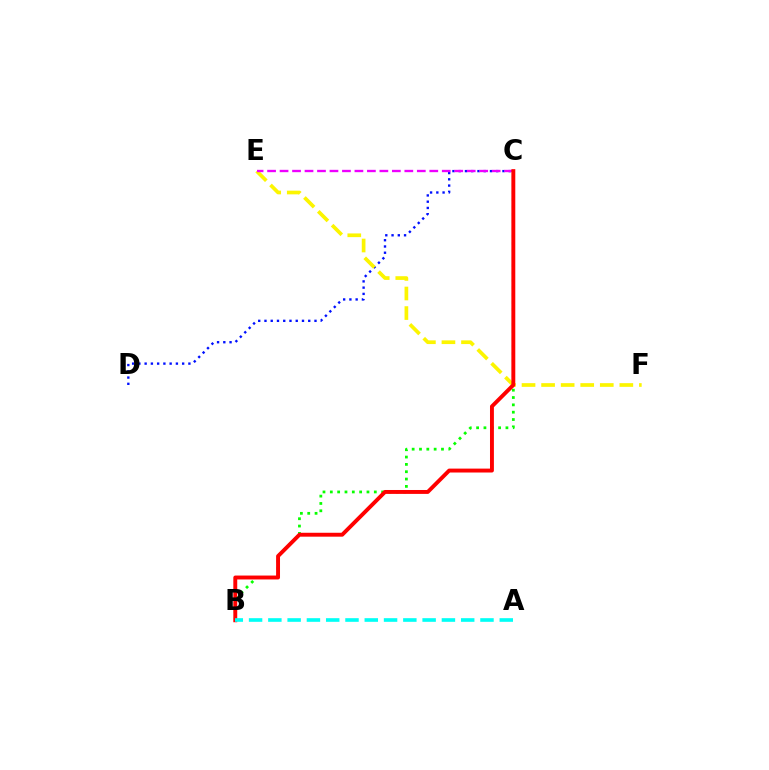{('C', 'D'): [{'color': '#0010ff', 'line_style': 'dotted', 'thickness': 1.7}], ('E', 'F'): [{'color': '#fcf500', 'line_style': 'dashed', 'thickness': 2.66}], ('C', 'E'): [{'color': '#ee00ff', 'line_style': 'dashed', 'thickness': 1.7}], ('B', 'C'): [{'color': '#08ff00', 'line_style': 'dotted', 'thickness': 1.99}, {'color': '#ff0000', 'line_style': 'solid', 'thickness': 2.82}], ('A', 'B'): [{'color': '#00fff6', 'line_style': 'dashed', 'thickness': 2.62}]}